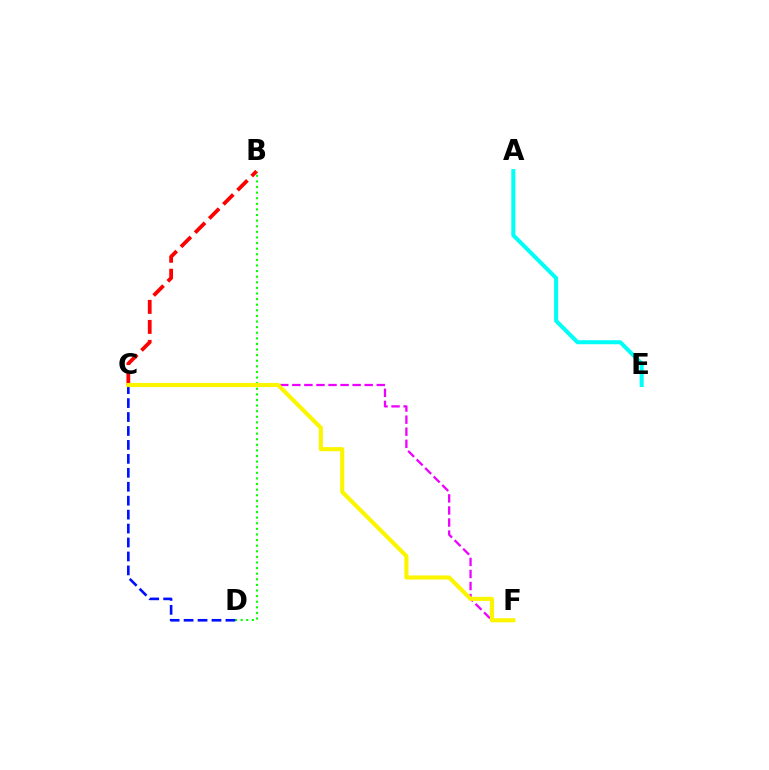{('A', 'E'): [{'color': '#00fff6', 'line_style': 'solid', 'thickness': 2.89}], ('B', 'C'): [{'color': '#ff0000', 'line_style': 'dashed', 'thickness': 2.72}], ('C', 'F'): [{'color': '#ee00ff', 'line_style': 'dashed', 'thickness': 1.64}, {'color': '#fcf500', 'line_style': 'solid', 'thickness': 2.96}], ('B', 'D'): [{'color': '#08ff00', 'line_style': 'dotted', 'thickness': 1.52}], ('C', 'D'): [{'color': '#0010ff', 'line_style': 'dashed', 'thickness': 1.89}]}